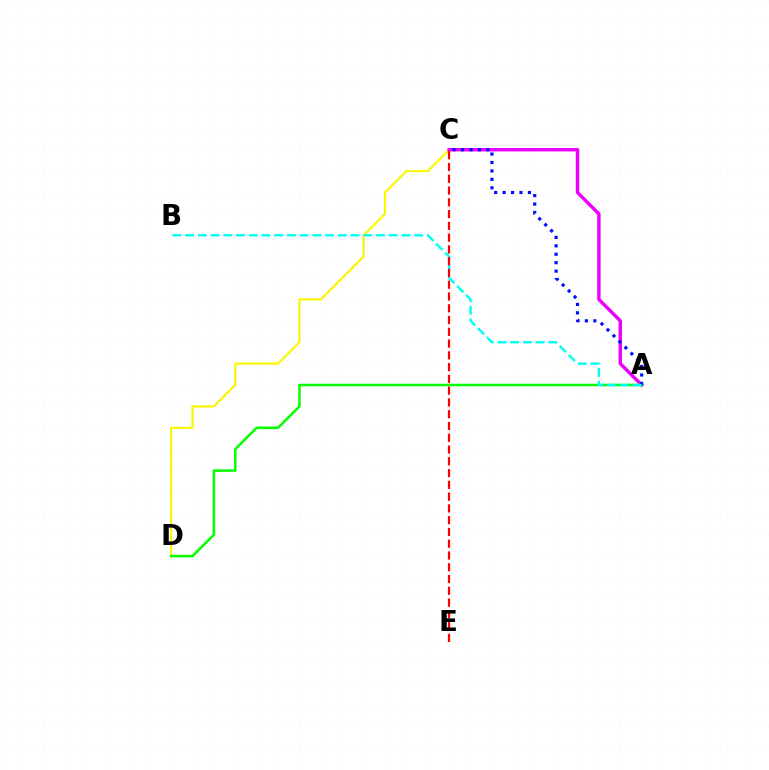{('C', 'D'): [{'color': '#fcf500', 'line_style': 'solid', 'thickness': 1.53}], ('A', 'C'): [{'color': '#ee00ff', 'line_style': 'solid', 'thickness': 2.47}, {'color': '#0010ff', 'line_style': 'dotted', 'thickness': 2.29}], ('A', 'D'): [{'color': '#08ff00', 'line_style': 'solid', 'thickness': 1.83}], ('A', 'B'): [{'color': '#00fff6', 'line_style': 'dashed', 'thickness': 1.73}], ('C', 'E'): [{'color': '#ff0000', 'line_style': 'dashed', 'thickness': 1.6}]}